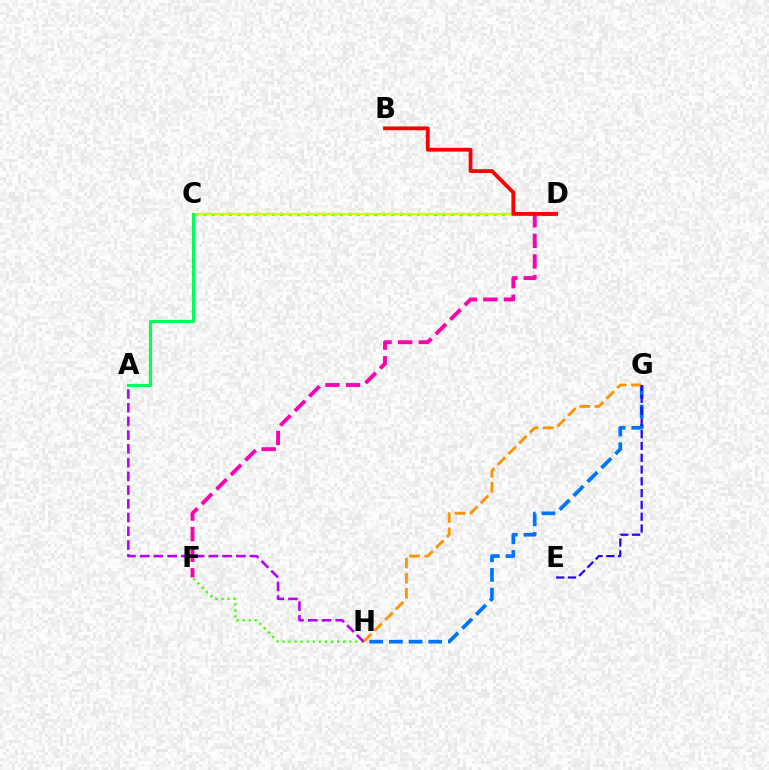{('G', 'H'): [{'color': '#0074ff', 'line_style': 'dashed', 'thickness': 2.67}, {'color': '#ff9400', 'line_style': 'dashed', 'thickness': 2.06}], ('C', 'D'): [{'color': '#00fff6', 'line_style': 'dotted', 'thickness': 2.32}, {'color': '#d1ff00', 'line_style': 'solid', 'thickness': 1.65}], ('D', 'F'): [{'color': '#ff00ac', 'line_style': 'dashed', 'thickness': 2.8}], ('B', 'D'): [{'color': '#ff0000', 'line_style': 'solid', 'thickness': 2.74}], ('E', 'G'): [{'color': '#2500ff', 'line_style': 'dashed', 'thickness': 1.6}], ('F', 'H'): [{'color': '#3dff00', 'line_style': 'dotted', 'thickness': 1.65}], ('A', 'H'): [{'color': '#b900ff', 'line_style': 'dashed', 'thickness': 1.87}], ('A', 'C'): [{'color': '#00ff5c', 'line_style': 'solid', 'thickness': 2.29}]}